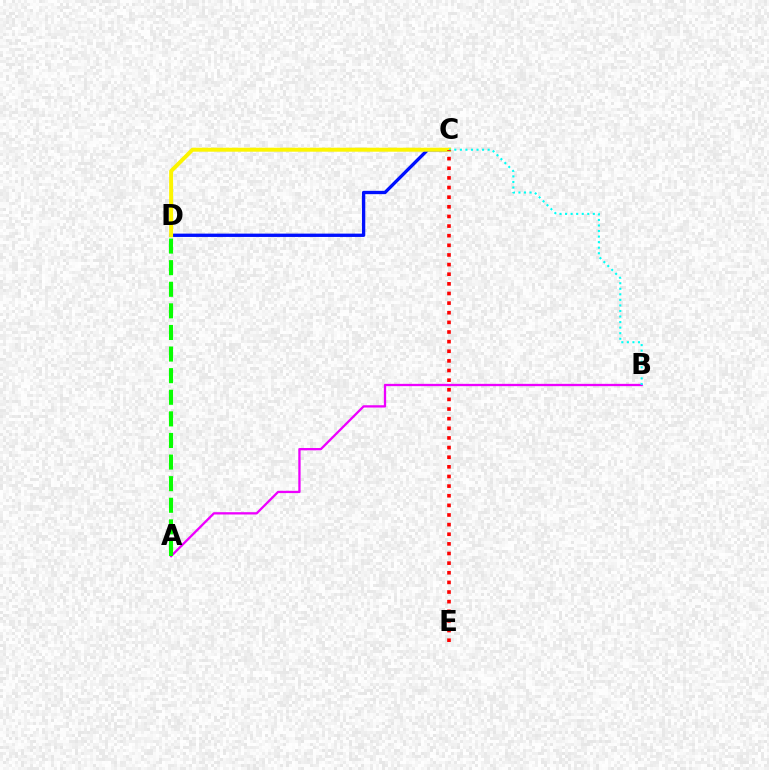{('A', 'B'): [{'color': '#ee00ff', 'line_style': 'solid', 'thickness': 1.66}], ('C', 'D'): [{'color': '#0010ff', 'line_style': 'solid', 'thickness': 2.39}, {'color': '#fcf500', 'line_style': 'solid', 'thickness': 2.85}], ('A', 'D'): [{'color': '#08ff00', 'line_style': 'dashed', 'thickness': 2.93}], ('B', 'C'): [{'color': '#00fff6', 'line_style': 'dotted', 'thickness': 1.51}], ('C', 'E'): [{'color': '#ff0000', 'line_style': 'dotted', 'thickness': 2.62}]}